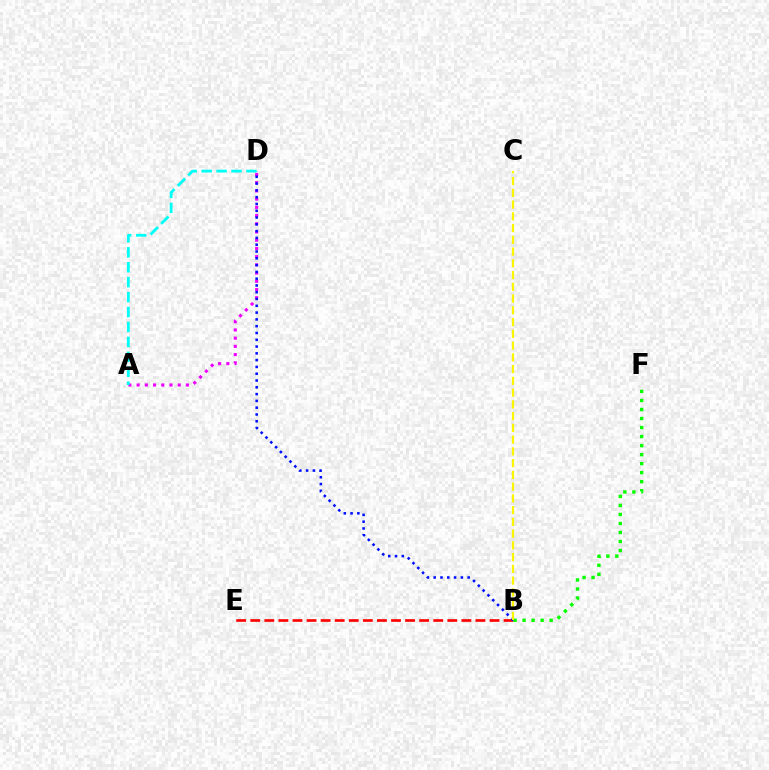{('A', 'D'): [{'color': '#ee00ff', 'line_style': 'dotted', 'thickness': 2.23}, {'color': '#00fff6', 'line_style': 'dashed', 'thickness': 2.03}], ('B', 'E'): [{'color': '#ff0000', 'line_style': 'dashed', 'thickness': 1.91}], ('B', 'F'): [{'color': '#08ff00', 'line_style': 'dotted', 'thickness': 2.45}], ('B', 'D'): [{'color': '#0010ff', 'line_style': 'dotted', 'thickness': 1.85}], ('B', 'C'): [{'color': '#fcf500', 'line_style': 'dashed', 'thickness': 1.6}]}